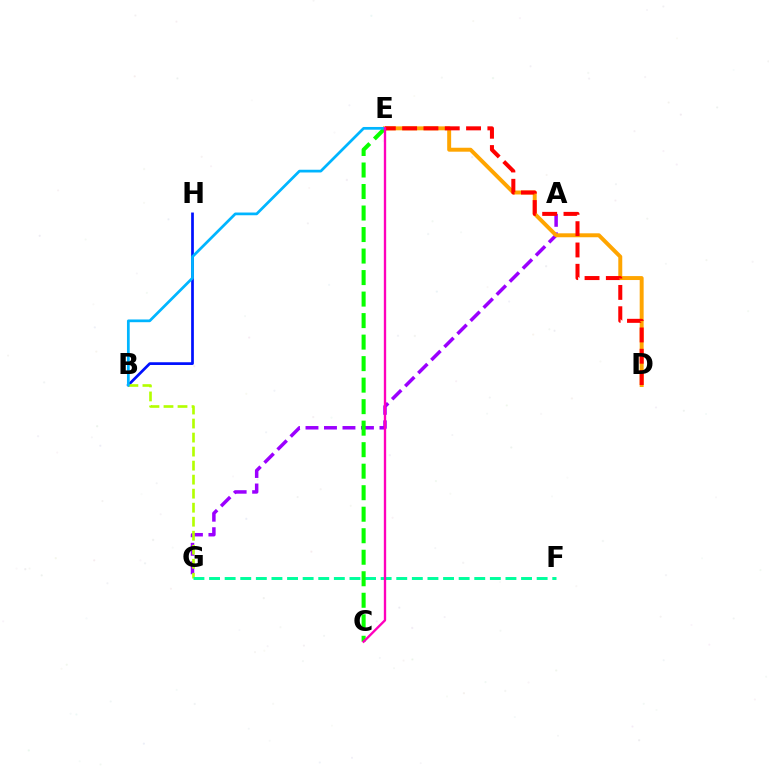{('B', 'H'): [{'color': '#0010ff', 'line_style': 'solid', 'thickness': 1.96}], ('A', 'G'): [{'color': '#9b00ff', 'line_style': 'dashed', 'thickness': 2.51}], ('B', 'G'): [{'color': '#b3ff00', 'line_style': 'dashed', 'thickness': 1.9}], ('F', 'G'): [{'color': '#00ff9d', 'line_style': 'dashed', 'thickness': 2.12}], ('D', 'E'): [{'color': '#ffa500', 'line_style': 'solid', 'thickness': 2.84}, {'color': '#ff0000', 'line_style': 'dashed', 'thickness': 2.89}], ('C', 'E'): [{'color': '#08ff00', 'line_style': 'dashed', 'thickness': 2.92}, {'color': '#ff00bd', 'line_style': 'solid', 'thickness': 1.69}], ('B', 'E'): [{'color': '#00b5ff', 'line_style': 'solid', 'thickness': 1.96}]}